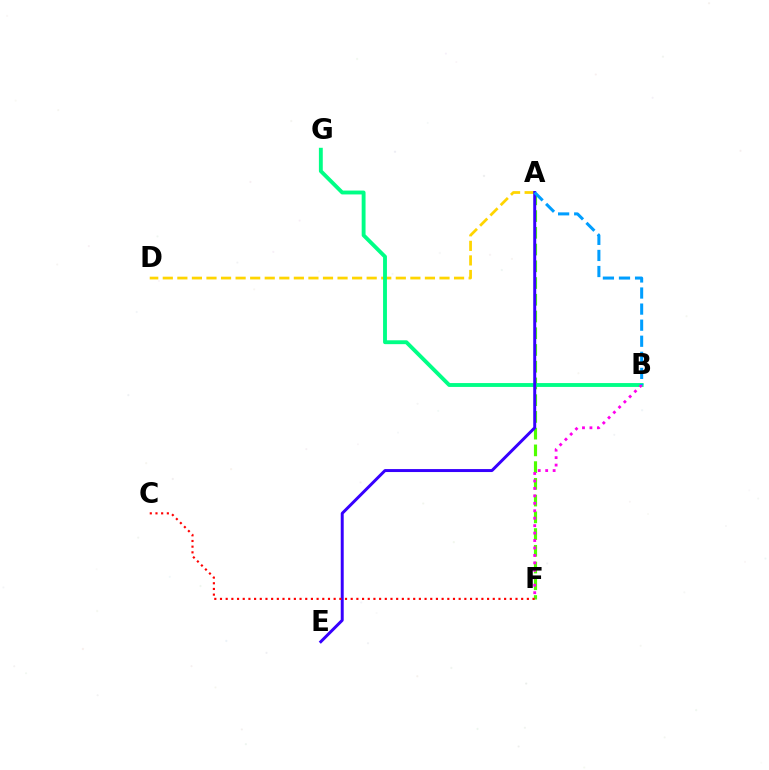{('A', 'F'): [{'color': '#4fff00', 'line_style': 'dashed', 'thickness': 2.27}], ('A', 'D'): [{'color': '#ffd500', 'line_style': 'dashed', 'thickness': 1.98}], ('B', 'G'): [{'color': '#00ff86', 'line_style': 'solid', 'thickness': 2.79}], ('A', 'E'): [{'color': '#3700ff', 'line_style': 'solid', 'thickness': 2.14}], ('C', 'F'): [{'color': '#ff0000', 'line_style': 'dotted', 'thickness': 1.54}], ('B', 'F'): [{'color': '#ff00ed', 'line_style': 'dotted', 'thickness': 2.02}], ('A', 'B'): [{'color': '#009eff', 'line_style': 'dashed', 'thickness': 2.18}]}